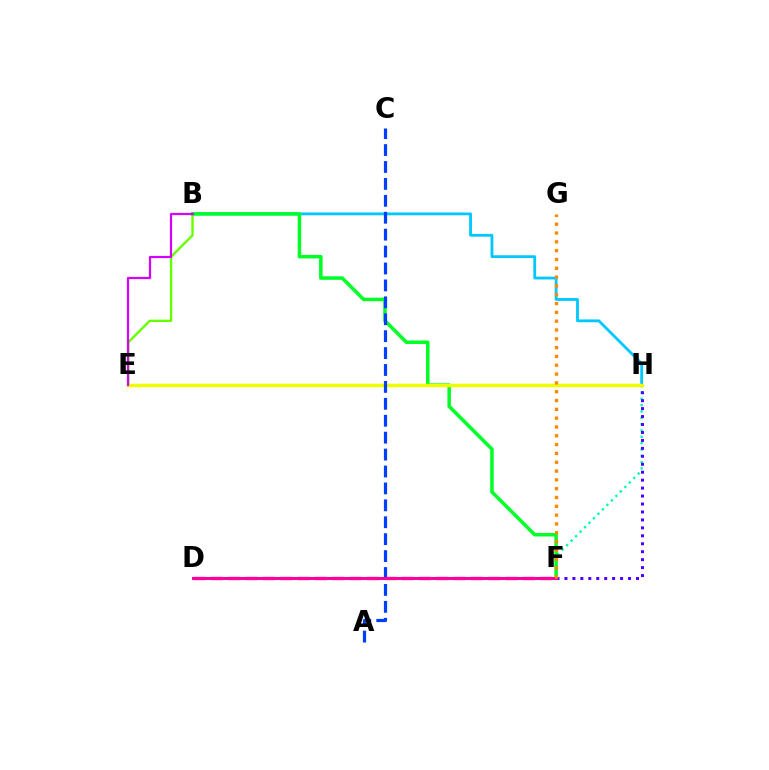{('F', 'H'): [{'color': '#00ffaf', 'line_style': 'dotted', 'thickness': 1.72}, {'color': '#4f00ff', 'line_style': 'dotted', 'thickness': 2.16}], ('B', 'H'): [{'color': '#00c7ff', 'line_style': 'solid', 'thickness': 2.03}], ('B', 'E'): [{'color': '#66ff00', 'line_style': 'solid', 'thickness': 1.7}, {'color': '#d600ff', 'line_style': 'solid', 'thickness': 1.6}], ('B', 'F'): [{'color': '#00ff27', 'line_style': 'solid', 'thickness': 2.53}], ('D', 'F'): [{'color': '#ff0000', 'line_style': 'dashed', 'thickness': 2.35}, {'color': '#ff00a0', 'line_style': 'solid', 'thickness': 2.19}], ('E', 'H'): [{'color': '#eeff00', 'line_style': 'solid', 'thickness': 2.51}], ('A', 'C'): [{'color': '#003fff', 'line_style': 'dashed', 'thickness': 2.3}], ('F', 'G'): [{'color': '#ff8800', 'line_style': 'dotted', 'thickness': 2.4}]}